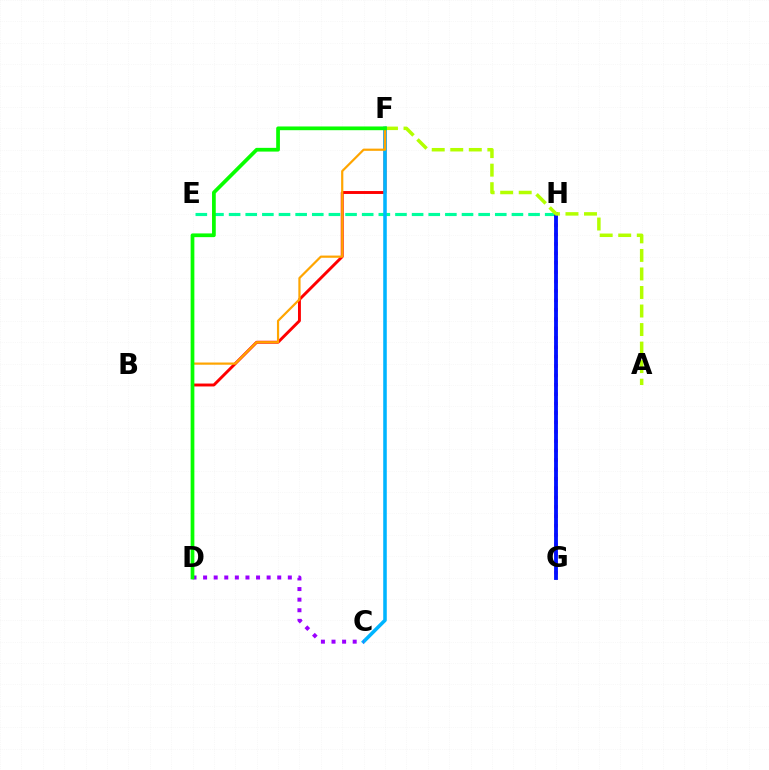{('D', 'F'): [{'color': '#ff0000', 'line_style': 'solid', 'thickness': 2.1}, {'color': '#ffa500', 'line_style': 'solid', 'thickness': 1.59}, {'color': '#08ff00', 'line_style': 'solid', 'thickness': 2.68}], ('E', 'H'): [{'color': '#00ff9d', 'line_style': 'dashed', 'thickness': 2.26}], ('G', 'H'): [{'color': '#ff00bd', 'line_style': 'dotted', 'thickness': 2.55}, {'color': '#0010ff', 'line_style': 'solid', 'thickness': 2.76}], ('A', 'F'): [{'color': '#b3ff00', 'line_style': 'dashed', 'thickness': 2.52}], ('C', 'F'): [{'color': '#00b5ff', 'line_style': 'solid', 'thickness': 2.56}], ('C', 'D'): [{'color': '#9b00ff', 'line_style': 'dotted', 'thickness': 2.88}]}